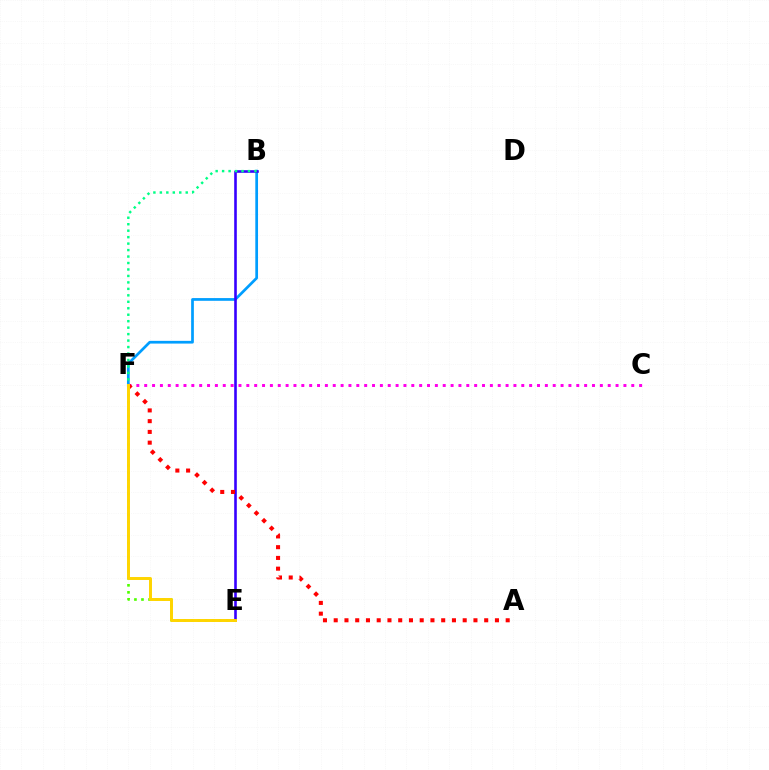{('C', 'F'): [{'color': '#ff00ed', 'line_style': 'dotted', 'thickness': 2.13}], ('B', 'F'): [{'color': '#009eff', 'line_style': 'solid', 'thickness': 1.96}, {'color': '#00ff86', 'line_style': 'dotted', 'thickness': 1.76}], ('E', 'F'): [{'color': '#4fff00', 'line_style': 'dotted', 'thickness': 1.91}, {'color': '#ffd500', 'line_style': 'solid', 'thickness': 2.13}], ('B', 'E'): [{'color': '#3700ff', 'line_style': 'solid', 'thickness': 1.88}], ('A', 'F'): [{'color': '#ff0000', 'line_style': 'dotted', 'thickness': 2.92}]}